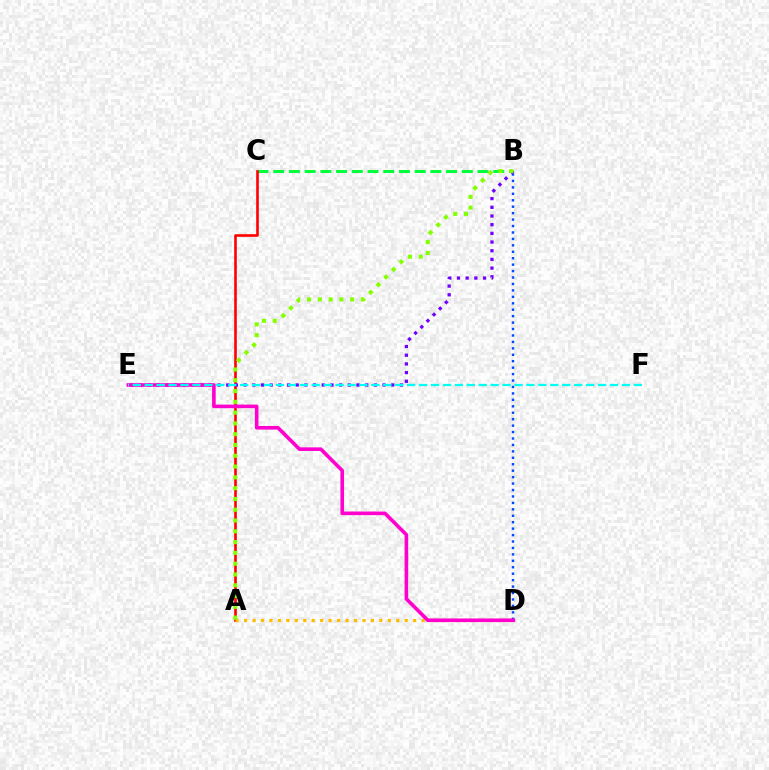{('B', 'C'): [{'color': '#00ff39', 'line_style': 'dashed', 'thickness': 2.14}], ('A', 'C'): [{'color': '#ff0000', 'line_style': 'solid', 'thickness': 1.88}], ('B', 'D'): [{'color': '#004bff', 'line_style': 'dotted', 'thickness': 1.75}], ('A', 'D'): [{'color': '#ffbd00', 'line_style': 'dotted', 'thickness': 2.3}], ('B', 'E'): [{'color': '#7200ff', 'line_style': 'dotted', 'thickness': 2.36}], ('D', 'E'): [{'color': '#ff00cf', 'line_style': 'solid', 'thickness': 2.6}], ('E', 'F'): [{'color': '#00fff6', 'line_style': 'dashed', 'thickness': 1.62}], ('A', 'B'): [{'color': '#84ff00', 'line_style': 'dotted', 'thickness': 2.93}]}